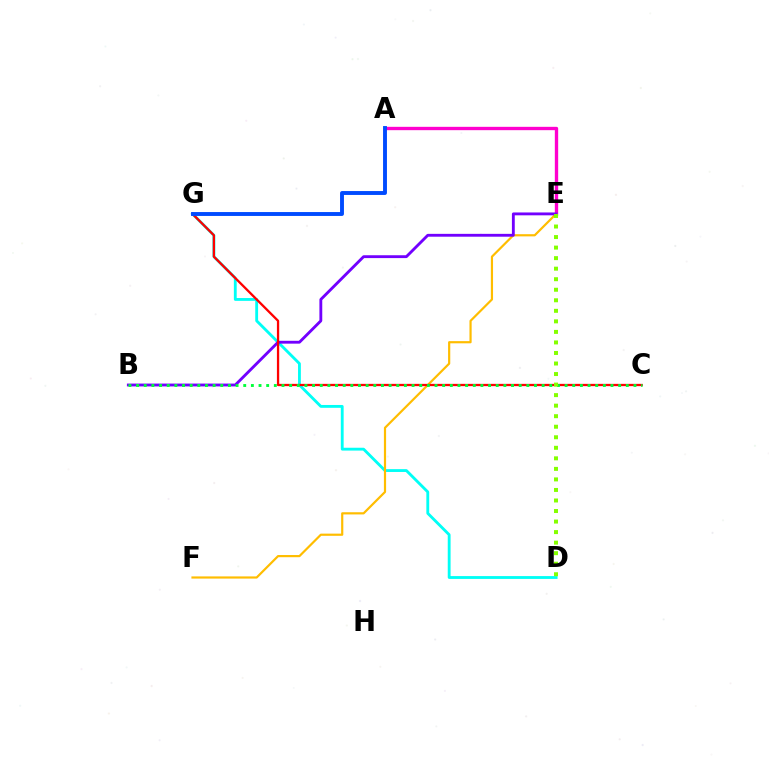{('A', 'E'): [{'color': '#ff00cf', 'line_style': 'solid', 'thickness': 2.41}], ('D', 'G'): [{'color': '#00fff6', 'line_style': 'solid', 'thickness': 2.04}], ('E', 'F'): [{'color': '#ffbd00', 'line_style': 'solid', 'thickness': 1.58}], ('B', 'E'): [{'color': '#7200ff', 'line_style': 'solid', 'thickness': 2.05}], ('C', 'G'): [{'color': '#ff0000', 'line_style': 'solid', 'thickness': 1.65}], ('A', 'G'): [{'color': '#004bff', 'line_style': 'solid', 'thickness': 2.8}], ('B', 'C'): [{'color': '#00ff39', 'line_style': 'dotted', 'thickness': 2.08}], ('D', 'E'): [{'color': '#84ff00', 'line_style': 'dotted', 'thickness': 2.86}]}